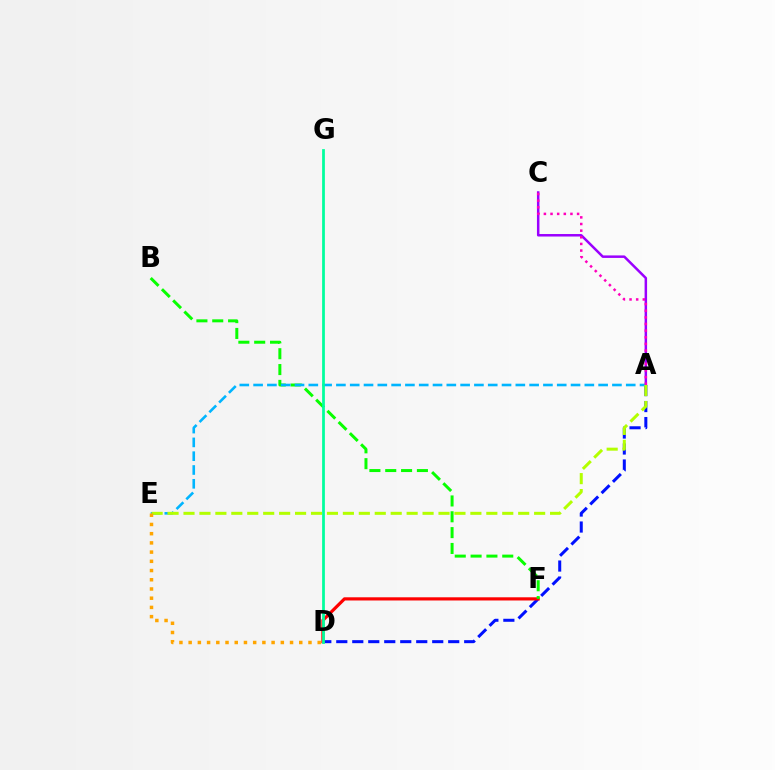{('A', 'D'): [{'color': '#0010ff', 'line_style': 'dashed', 'thickness': 2.17}], ('D', 'F'): [{'color': '#ff0000', 'line_style': 'solid', 'thickness': 2.29}], ('A', 'C'): [{'color': '#9b00ff', 'line_style': 'solid', 'thickness': 1.8}, {'color': '#ff00bd', 'line_style': 'dotted', 'thickness': 1.8}], ('B', 'F'): [{'color': '#08ff00', 'line_style': 'dashed', 'thickness': 2.15}], ('A', 'E'): [{'color': '#00b5ff', 'line_style': 'dashed', 'thickness': 1.87}, {'color': '#b3ff00', 'line_style': 'dashed', 'thickness': 2.17}], ('D', 'E'): [{'color': '#ffa500', 'line_style': 'dotted', 'thickness': 2.5}], ('D', 'G'): [{'color': '#00ff9d', 'line_style': 'solid', 'thickness': 1.98}]}